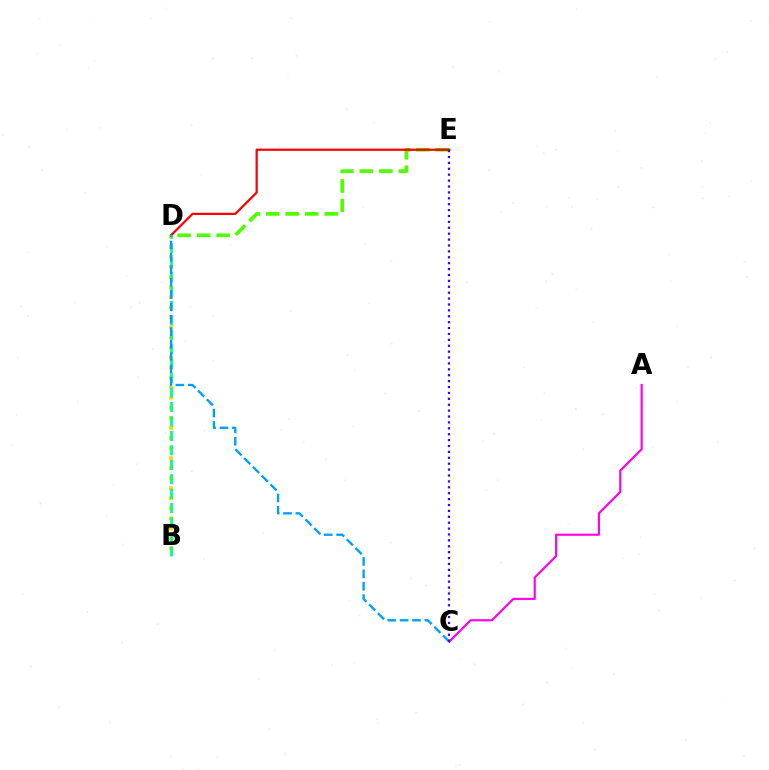{('D', 'E'): [{'color': '#4fff00', 'line_style': 'dashed', 'thickness': 2.65}, {'color': '#ff0000', 'line_style': 'solid', 'thickness': 1.62}], ('B', 'D'): [{'color': '#ffd500', 'line_style': 'dotted', 'thickness': 2.73}, {'color': '#00ff86', 'line_style': 'dashed', 'thickness': 1.96}], ('A', 'C'): [{'color': '#ff00ed', 'line_style': 'solid', 'thickness': 1.56}], ('C', 'D'): [{'color': '#009eff', 'line_style': 'dashed', 'thickness': 1.68}], ('C', 'E'): [{'color': '#3700ff', 'line_style': 'dotted', 'thickness': 1.6}]}